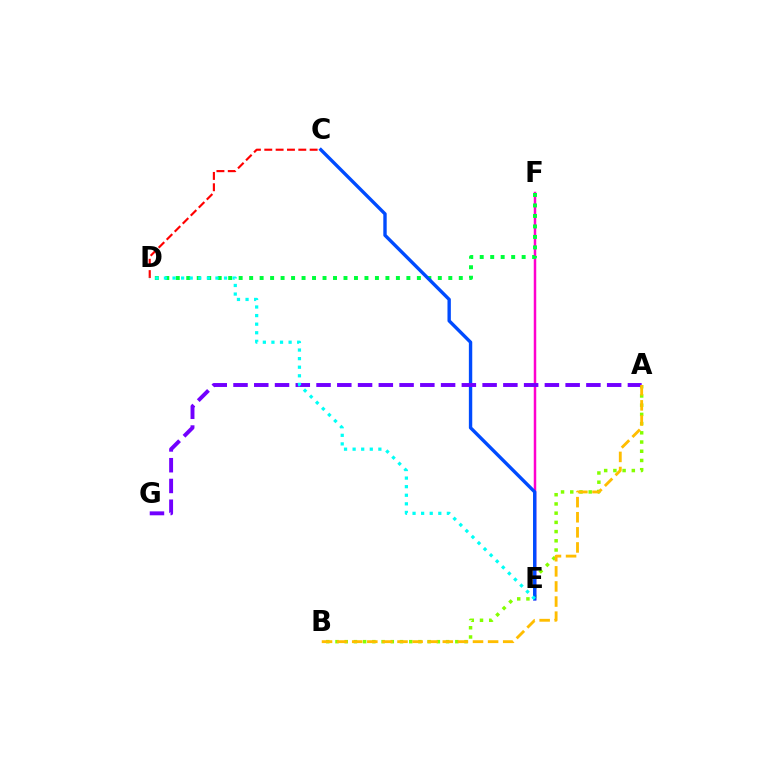{('E', 'F'): [{'color': '#ff00cf', 'line_style': 'solid', 'thickness': 1.79}], ('A', 'B'): [{'color': '#84ff00', 'line_style': 'dotted', 'thickness': 2.5}, {'color': '#ffbd00', 'line_style': 'dashed', 'thickness': 2.05}], ('D', 'F'): [{'color': '#00ff39', 'line_style': 'dotted', 'thickness': 2.85}], ('C', 'E'): [{'color': '#004bff', 'line_style': 'solid', 'thickness': 2.43}], ('A', 'G'): [{'color': '#7200ff', 'line_style': 'dashed', 'thickness': 2.82}], ('C', 'D'): [{'color': '#ff0000', 'line_style': 'dashed', 'thickness': 1.54}], ('D', 'E'): [{'color': '#00fff6', 'line_style': 'dotted', 'thickness': 2.33}]}